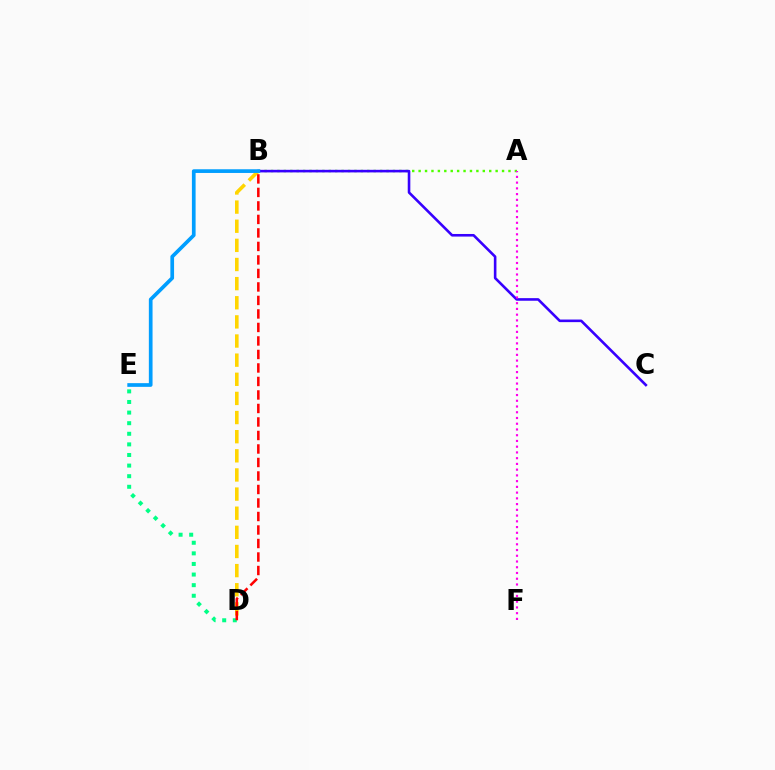{('A', 'B'): [{'color': '#4fff00', 'line_style': 'dotted', 'thickness': 1.74}], ('D', 'E'): [{'color': '#00ff86', 'line_style': 'dotted', 'thickness': 2.88}], ('B', 'C'): [{'color': '#3700ff', 'line_style': 'solid', 'thickness': 1.87}], ('B', 'D'): [{'color': '#ffd500', 'line_style': 'dashed', 'thickness': 2.6}, {'color': '#ff0000', 'line_style': 'dashed', 'thickness': 1.83}], ('B', 'E'): [{'color': '#009eff', 'line_style': 'solid', 'thickness': 2.66}], ('A', 'F'): [{'color': '#ff00ed', 'line_style': 'dotted', 'thickness': 1.56}]}